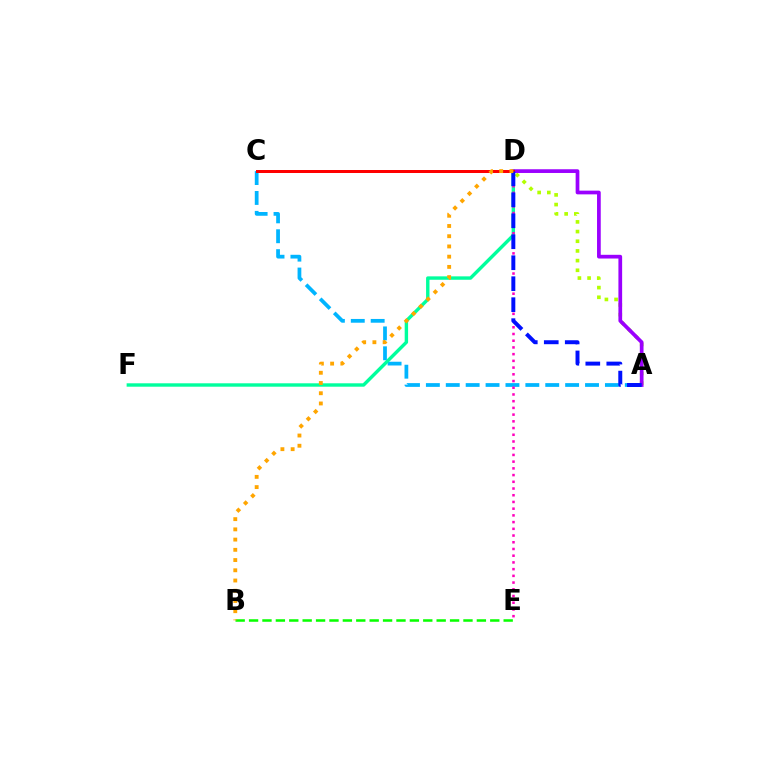{('A', 'C'): [{'color': '#00b5ff', 'line_style': 'dashed', 'thickness': 2.7}], ('A', 'D'): [{'color': '#b3ff00', 'line_style': 'dotted', 'thickness': 2.63}, {'color': '#9b00ff', 'line_style': 'solid', 'thickness': 2.68}, {'color': '#0010ff', 'line_style': 'dashed', 'thickness': 2.85}], ('B', 'E'): [{'color': '#08ff00', 'line_style': 'dashed', 'thickness': 1.82}], ('D', 'F'): [{'color': '#00ff9d', 'line_style': 'solid', 'thickness': 2.45}], ('D', 'E'): [{'color': '#ff00bd', 'line_style': 'dotted', 'thickness': 1.83}], ('C', 'D'): [{'color': '#ff0000', 'line_style': 'solid', 'thickness': 2.16}], ('B', 'D'): [{'color': '#ffa500', 'line_style': 'dotted', 'thickness': 2.78}]}